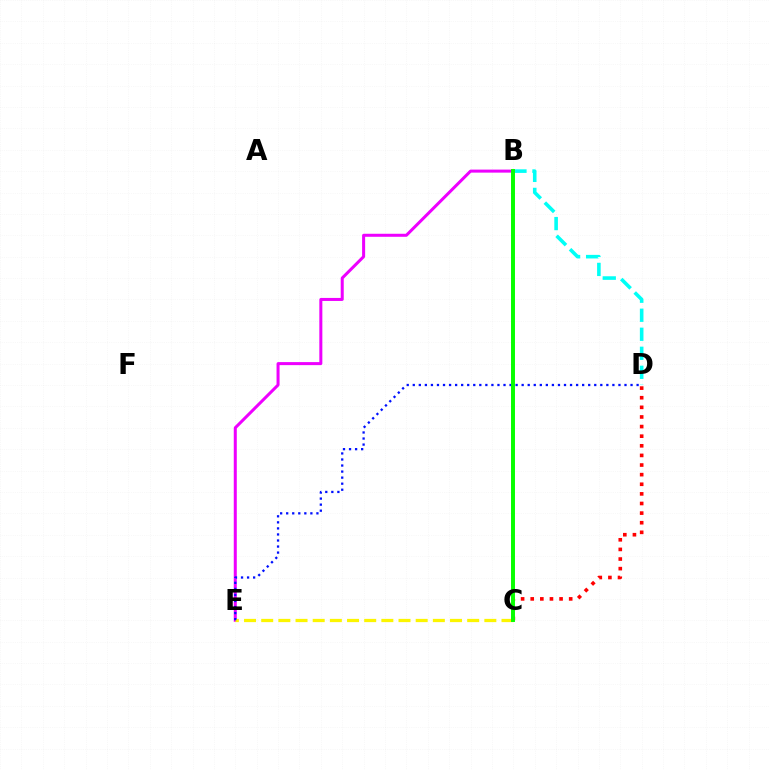{('C', 'D'): [{'color': '#ff0000', 'line_style': 'dotted', 'thickness': 2.61}], ('B', 'E'): [{'color': '#ee00ff', 'line_style': 'solid', 'thickness': 2.18}], ('B', 'D'): [{'color': '#00fff6', 'line_style': 'dashed', 'thickness': 2.58}], ('C', 'E'): [{'color': '#fcf500', 'line_style': 'dashed', 'thickness': 2.33}], ('D', 'E'): [{'color': '#0010ff', 'line_style': 'dotted', 'thickness': 1.64}], ('B', 'C'): [{'color': '#08ff00', 'line_style': 'solid', 'thickness': 2.85}]}